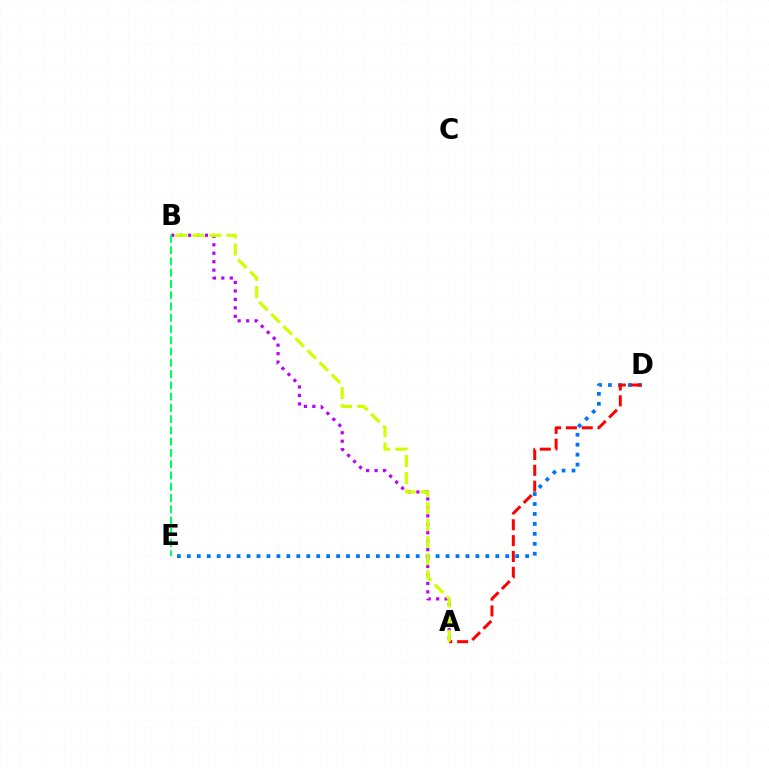{('D', 'E'): [{'color': '#0074ff', 'line_style': 'dotted', 'thickness': 2.7}], ('A', 'B'): [{'color': '#b900ff', 'line_style': 'dotted', 'thickness': 2.29}, {'color': '#d1ff00', 'line_style': 'dashed', 'thickness': 2.32}], ('A', 'D'): [{'color': '#ff0000', 'line_style': 'dashed', 'thickness': 2.15}], ('B', 'E'): [{'color': '#00ff5c', 'line_style': 'dashed', 'thickness': 1.53}]}